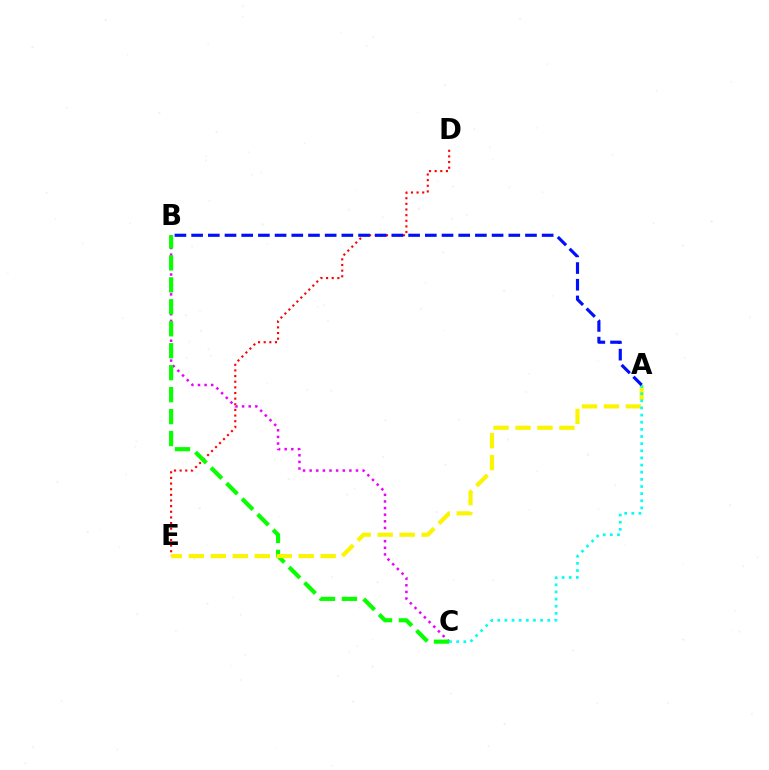{('D', 'E'): [{'color': '#ff0000', 'line_style': 'dotted', 'thickness': 1.53}], ('B', 'C'): [{'color': '#ee00ff', 'line_style': 'dotted', 'thickness': 1.8}, {'color': '#08ff00', 'line_style': 'dashed', 'thickness': 2.98}], ('A', 'E'): [{'color': '#fcf500', 'line_style': 'dashed', 'thickness': 2.98}], ('A', 'C'): [{'color': '#00fff6', 'line_style': 'dotted', 'thickness': 1.94}], ('A', 'B'): [{'color': '#0010ff', 'line_style': 'dashed', 'thickness': 2.27}]}